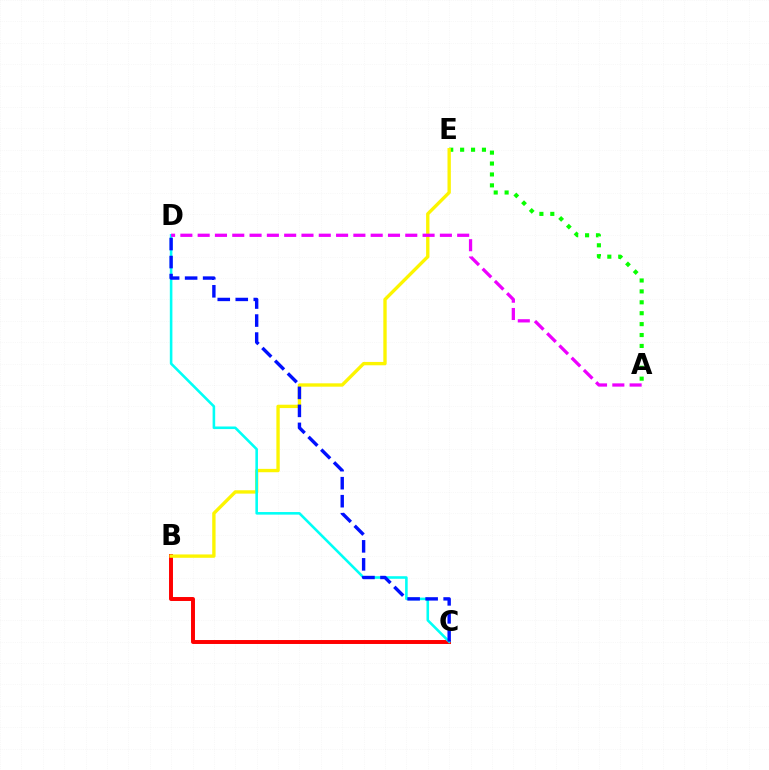{('B', 'C'): [{'color': '#ff0000', 'line_style': 'solid', 'thickness': 2.84}], ('A', 'E'): [{'color': '#08ff00', 'line_style': 'dotted', 'thickness': 2.96}], ('B', 'E'): [{'color': '#fcf500', 'line_style': 'solid', 'thickness': 2.41}], ('C', 'D'): [{'color': '#00fff6', 'line_style': 'solid', 'thickness': 1.86}, {'color': '#0010ff', 'line_style': 'dashed', 'thickness': 2.45}], ('A', 'D'): [{'color': '#ee00ff', 'line_style': 'dashed', 'thickness': 2.35}]}